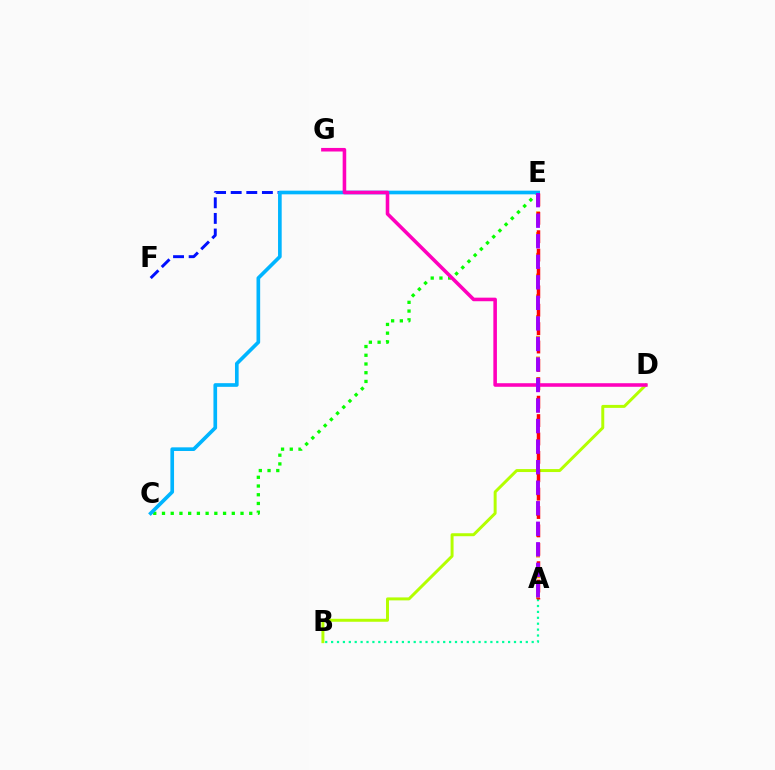{('B', 'D'): [{'color': '#b3ff00', 'line_style': 'solid', 'thickness': 2.14}], ('C', 'E'): [{'color': '#08ff00', 'line_style': 'dotted', 'thickness': 2.37}, {'color': '#00b5ff', 'line_style': 'solid', 'thickness': 2.63}], ('E', 'F'): [{'color': '#0010ff', 'line_style': 'dashed', 'thickness': 2.12}], ('A', 'E'): [{'color': '#ffa500', 'line_style': 'dashed', 'thickness': 2.82}, {'color': '#ff0000', 'line_style': 'dashed', 'thickness': 2.5}, {'color': '#9b00ff', 'line_style': 'dashed', 'thickness': 2.79}], ('A', 'B'): [{'color': '#00ff9d', 'line_style': 'dotted', 'thickness': 1.6}], ('D', 'G'): [{'color': '#ff00bd', 'line_style': 'solid', 'thickness': 2.57}]}